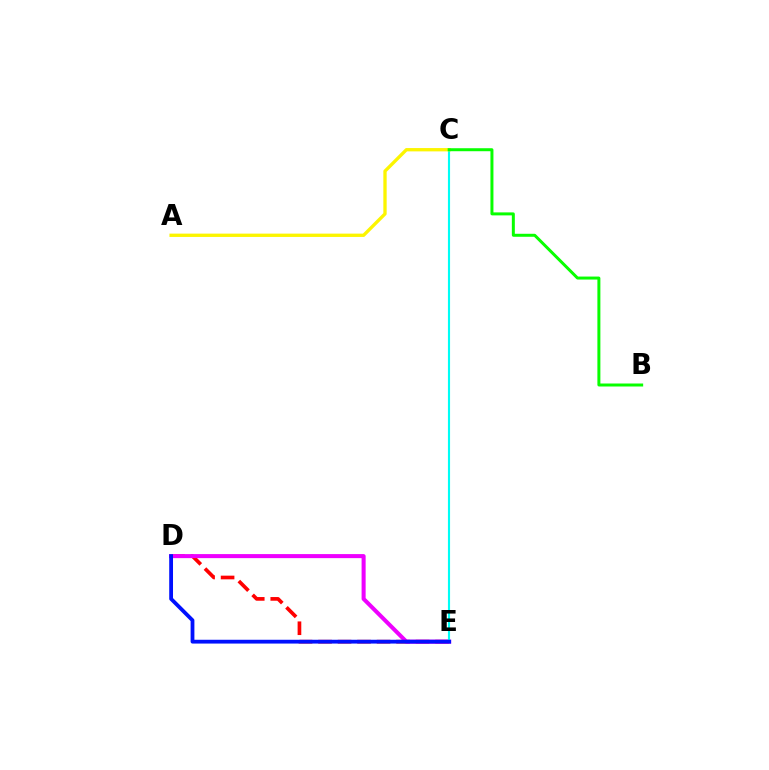{('D', 'E'): [{'color': '#ff0000', 'line_style': 'dashed', 'thickness': 2.65}, {'color': '#ee00ff', 'line_style': 'solid', 'thickness': 2.91}, {'color': '#0010ff', 'line_style': 'solid', 'thickness': 2.73}], ('C', 'E'): [{'color': '#00fff6', 'line_style': 'solid', 'thickness': 1.54}], ('A', 'C'): [{'color': '#fcf500', 'line_style': 'solid', 'thickness': 2.39}], ('B', 'C'): [{'color': '#08ff00', 'line_style': 'solid', 'thickness': 2.15}]}